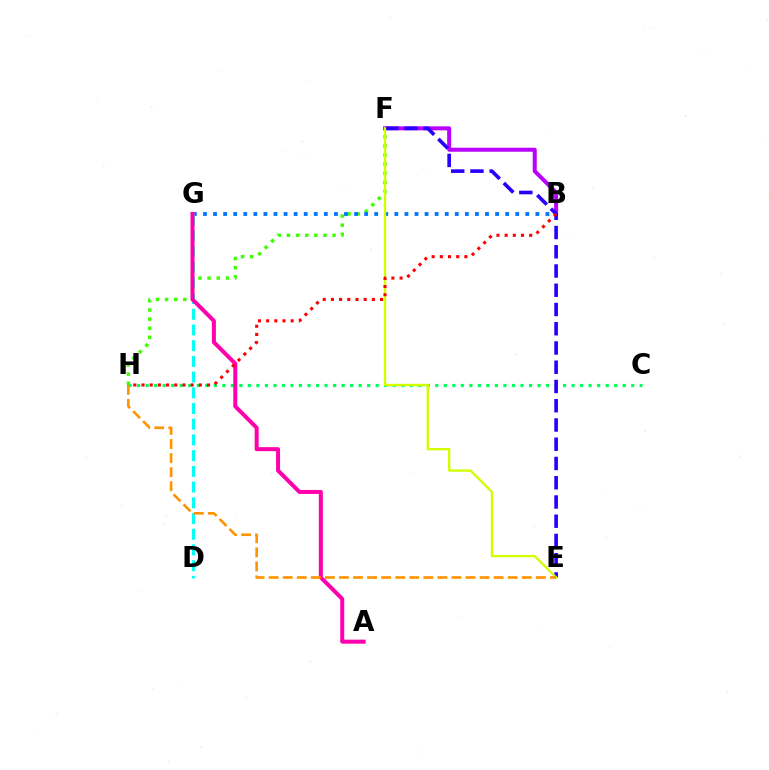{('F', 'H'): [{'color': '#3dff00', 'line_style': 'dotted', 'thickness': 2.48}], ('B', 'G'): [{'color': '#0074ff', 'line_style': 'dotted', 'thickness': 2.74}], ('C', 'H'): [{'color': '#00ff5c', 'line_style': 'dotted', 'thickness': 2.31}], ('D', 'G'): [{'color': '#00fff6', 'line_style': 'dashed', 'thickness': 2.13}], ('B', 'F'): [{'color': '#b900ff', 'line_style': 'solid', 'thickness': 2.88}], ('E', 'F'): [{'color': '#2500ff', 'line_style': 'dashed', 'thickness': 2.61}, {'color': '#d1ff00', 'line_style': 'solid', 'thickness': 1.67}], ('A', 'G'): [{'color': '#ff00ac', 'line_style': 'solid', 'thickness': 2.88}], ('E', 'H'): [{'color': '#ff9400', 'line_style': 'dashed', 'thickness': 1.91}], ('B', 'H'): [{'color': '#ff0000', 'line_style': 'dotted', 'thickness': 2.22}]}